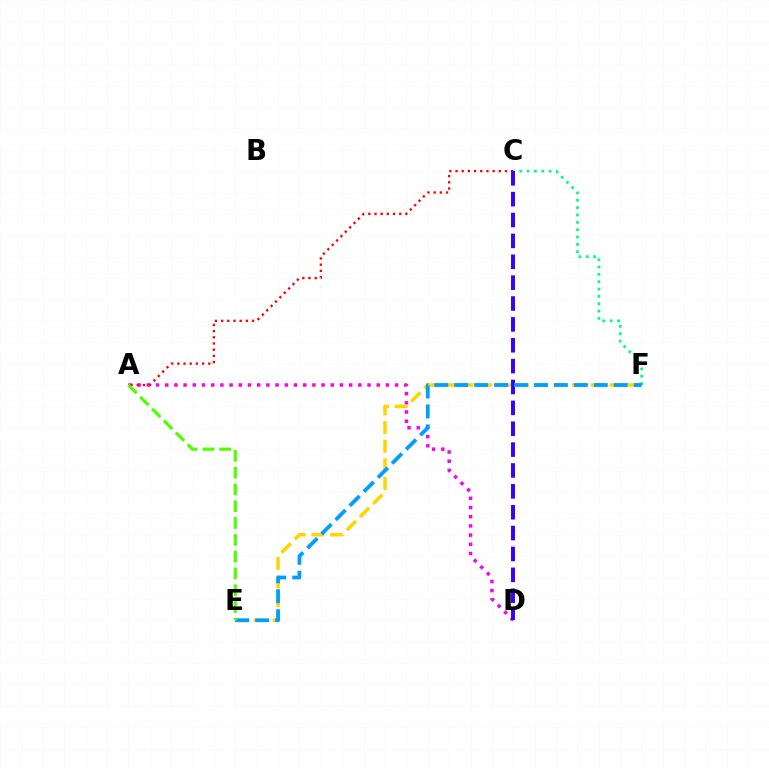{('A', 'D'): [{'color': '#ff00ed', 'line_style': 'dotted', 'thickness': 2.5}], ('E', 'F'): [{'color': '#ffd500', 'line_style': 'dashed', 'thickness': 2.53}, {'color': '#009eff', 'line_style': 'dashed', 'thickness': 2.71}], ('A', 'C'): [{'color': '#ff0000', 'line_style': 'dotted', 'thickness': 1.68}], ('C', 'F'): [{'color': '#00ff86', 'line_style': 'dotted', 'thickness': 2.0}], ('C', 'D'): [{'color': '#3700ff', 'line_style': 'dashed', 'thickness': 2.84}], ('A', 'E'): [{'color': '#4fff00', 'line_style': 'dashed', 'thickness': 2.28}]}